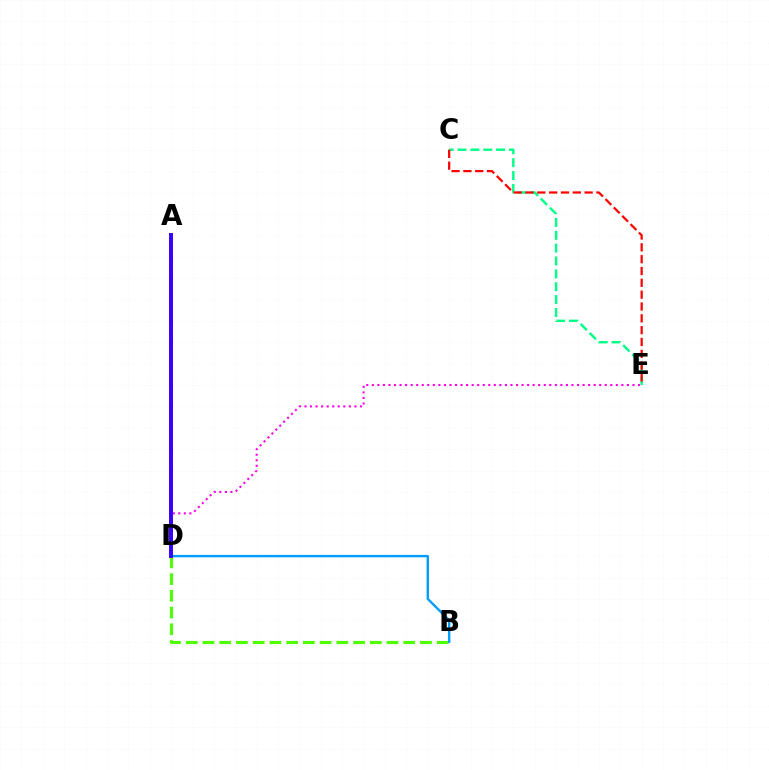{('C', 'E'): [{'color': '#00ff86', 'line_style': 'dashed', 'thickness': 1.75}, {'color': '#ff0000', 'line_style': 'dashed', 'thickness': 1.61}], ('B', 'D'): [{'color': '#4fff00', 'line_style': 'dashed', 'thickness': 2.27}, {'color': '#009eff', 'line_style': 'solid', 'thickness': 1.72}], ('D', 'E'): [{'color': '#ff00ed', 'line_style': 'dotted', 'thickness': 1.51}], ('A', 'D'): [{'color': '#ffd500', 'line_style': 'solid', 'thickness': 1.89}, {'color': '#3700ff', 'line_style': 'solid', 'thickness': 2.84}]}